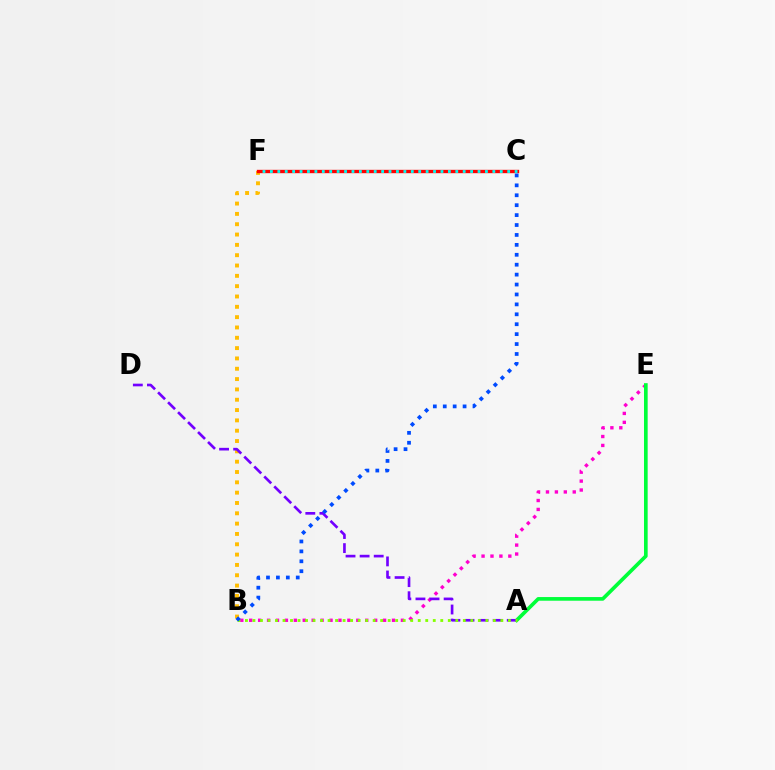{('B', 'E'): [{'color': '#ff00cf', 'line_style': 'dotted', 'thickness': 2.42}], ('A', 'E'): [{'color': '#00ff39', 'line_style': 'solid', 'thickness': 2.63}], ('B', 'F'): [{'color': '#ffbd00', 'line_style': 'dotted', 'thickness': 2.81}], ('A', 'D'): [{'color': '#7200ff', 'line_style': 'dashed', 'thickness': 1.91}], ('C', 'F'): [{'color': '#ff0000', 'line_style': 'solid', 'thickness': 2.42}, {'color': '#00fff6', 'line_style': 'dotted', 'thickness': 2.01}], ('A', 'B'): [{'color': '#84ff00', 'line_style': 'dotted', 'thickness': 2.04}], ('B', 'C'): [{'color': '#004bff', 'line_style': 'dotted', 'thickness': 2.7}]}